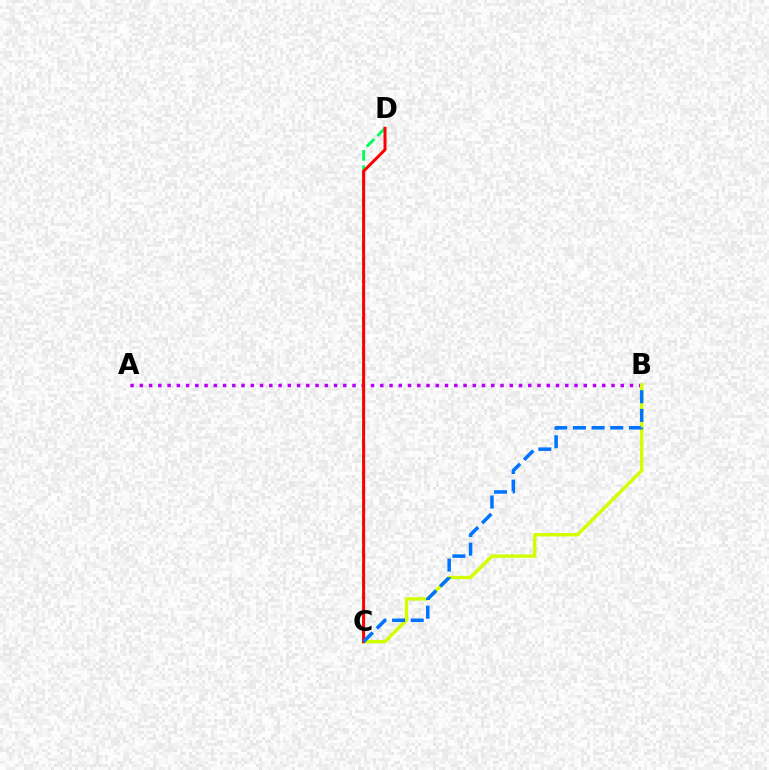{('C', 'D'): [{'color': '#00ff5c', 'line_style': 'dashed', 'thickness': 2.07}, {'color': '#ff0000', 'line_style': 'solid', 'thickness': 2.17}], ('A', 'B'): [{'color': '#b900ff', 'line_style': 'dotted', 'thickness': 2.51}], ('B', 'C'): [{'color': '#d1ff00', 'line_style': 'solid', 'thickness': 2.43}, {'color': '#0074ff', 'line_style': 'dashed', 'thickness': 2.53}]}